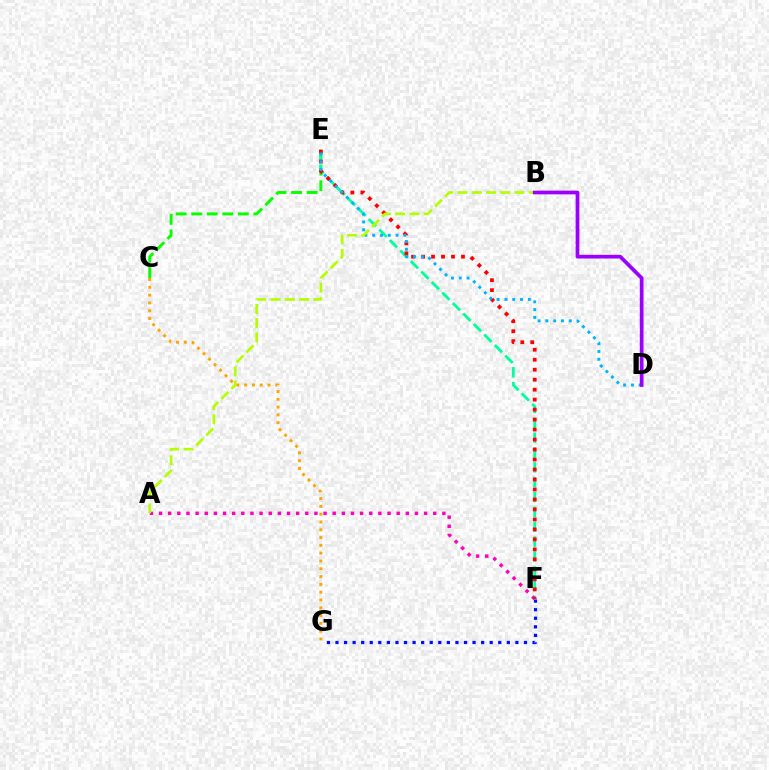{('C', 'E'): [{'color': '#08ff00', 'line_style': 'dashed', 'thickness': 2.11}], ('C', 'G'): [{'color': '#ffa500', 'line_style': 'dotted', 'thickness': 2.12}], ('E', 'F'): [{'color': '#00ff9d', 'line_style': 'dashed', 'thickness': 2.02}, {'color': '#ff0000', 'line_style': 'dotted', 'thickness': 2.71}], ('A', 'F'): [{'color': '#ff00bd', 'line_style': 'dotted', 'thickness': 2.48}], ('F', 'G'): [{'color': '#0010ff', 'line_style': 'dotted', 'thickness': 2.33}], ('D', 'E'): [{'color': '#00b5ff', 'line_style': 'dotted', 'thickness': 2.12}], ('A', 'B'): [{'color': '#b3ff00', 'line_style': 'dashed', 'thickness': 1.93}], ('B', 'D'): [{'color': '#9b00ff', 'line_style': 'solid', 'thickness': 2.67}]}